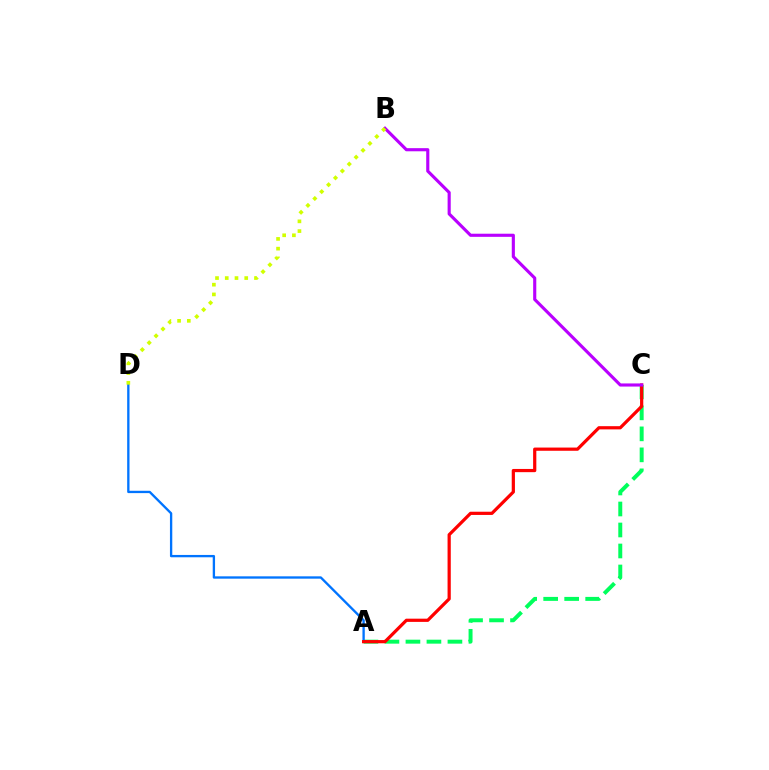{('A', 'C'): [{'color': '#00ff5c', 'line_style': 'dashed', 'thickness': 2.85}, {'color': '#ff0000', 'line_style': 'solid', 'thickness': 2.32}], ('A', 'D'): [{'color': '#0074ff', 'line_style': 'solid', 'thickness': 1.68}], ('B', 'C'): [{'color': '#b900ff', 'line_style': 'solid', 'thickness': 2.25}], ('B', 'D'): [{'color': '#d1ff00', 'line_style': 'dotted', 'thickness': 2.65}]}